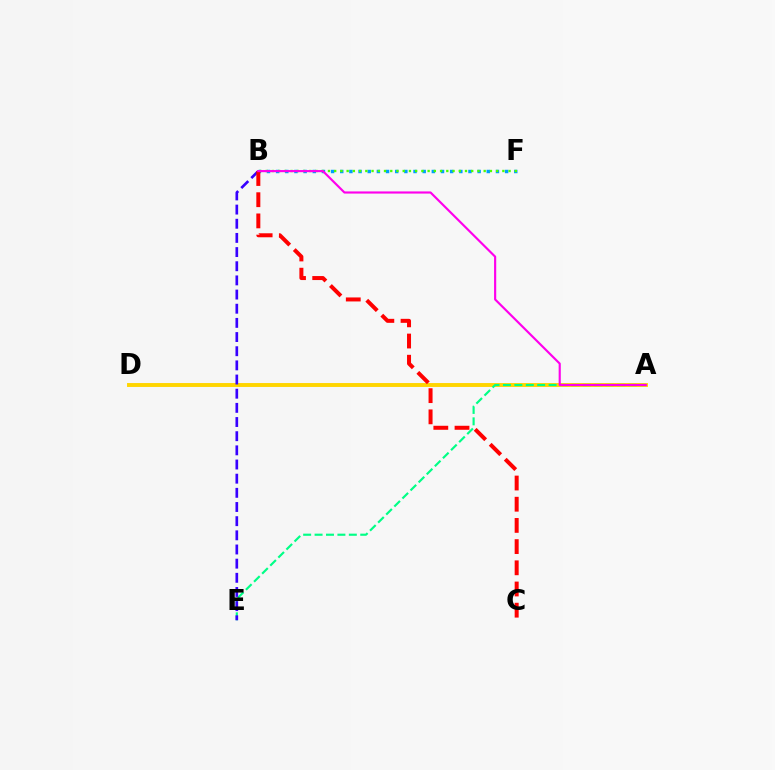{('A', 'D'): [{'color': '#ffd500', 'line_style': 'solid', 'thickness': 2.81}], ('A', 'E'): [{'color': '#00ff86', 'line_style': 'dashed', 'thickness': 1.55}], ('B', 'E'): [{'color': '#3700ff', 'line_style': 'dashed', 'thickness': 1.92}], ('B', 'F'): [{'color': '#009eff', 'line_style': 'dotted', 'thickness': 2.49}, {'color': '#4fff00', 'line_style': 'dotted', 'thickness': 1.69}], ('B', 'C'): [{'color': '#ff0000', 'line_style': 'dashed', 'thickness': 2.88}], ('A', 'B'): [{'color': '#ff00ed', 'line_style': 'solid', 'thickness': 1.55}]}